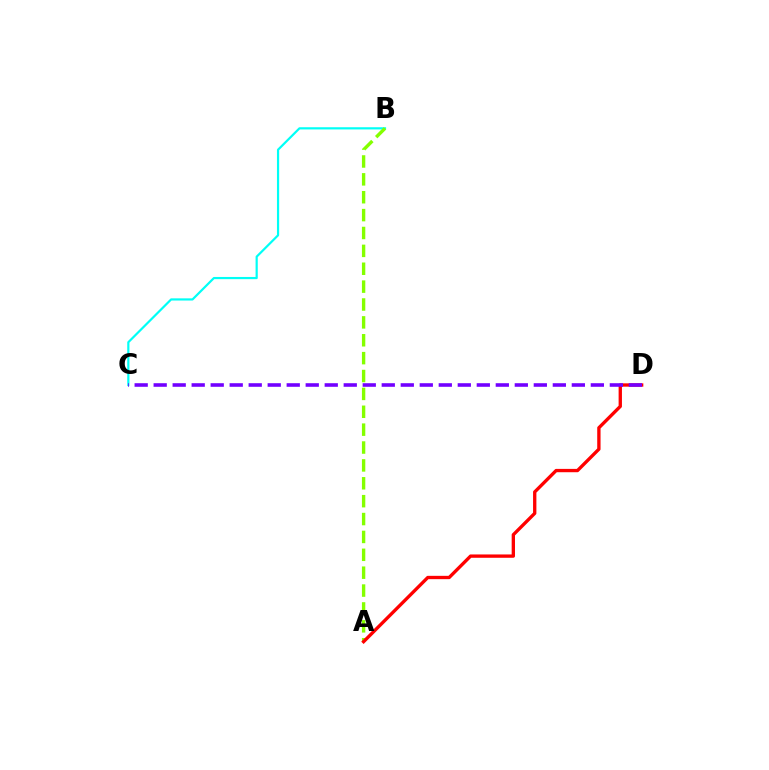{('B', 'C'): [{'color': '#00fff6', 'line_style': 'solid', 'thickness': 1.58}], ('A', 'B'): [{'color': '#84ff00', 'line_style': 'dashed', 'thickness': 2.43}], ('A', 'D'): [{'color': '#ff0000', 'line_style': 'solid', 'thickness': 2.4}], ('C', 'D'): [{'color': '#7200ff', 'line_style': 'dashed', 'thickness': 2.58}]}